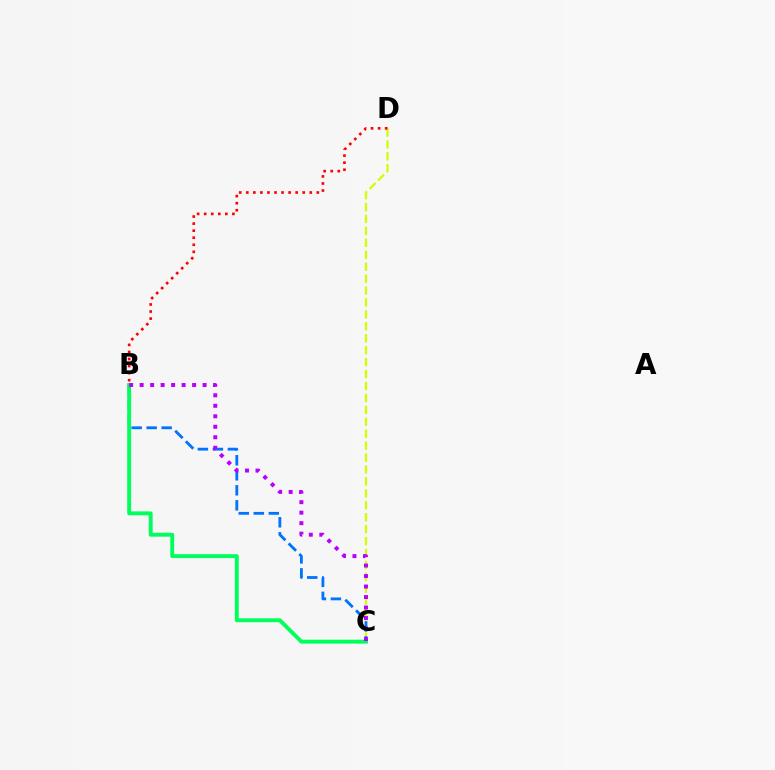{('C', 'D'): [{'color': '#d1ff00', 'line_style': 'dashed', 'thickness': 1.62}], ('B', 'D'): [{'color': '#ff0000', 'line_style': 'dotted', 'thickness': 1.92}], ('B', 'C'): [{'color': '#0074ff', 'line_style': 'dashed', 'thickness': 2.04}, {'color': '#00ff5c', 'line_style': 'solid', 'thickness': 2.8}, {'color': '#b900ff', 'line_style': 'dotted', 'thickness': 2.85}]}